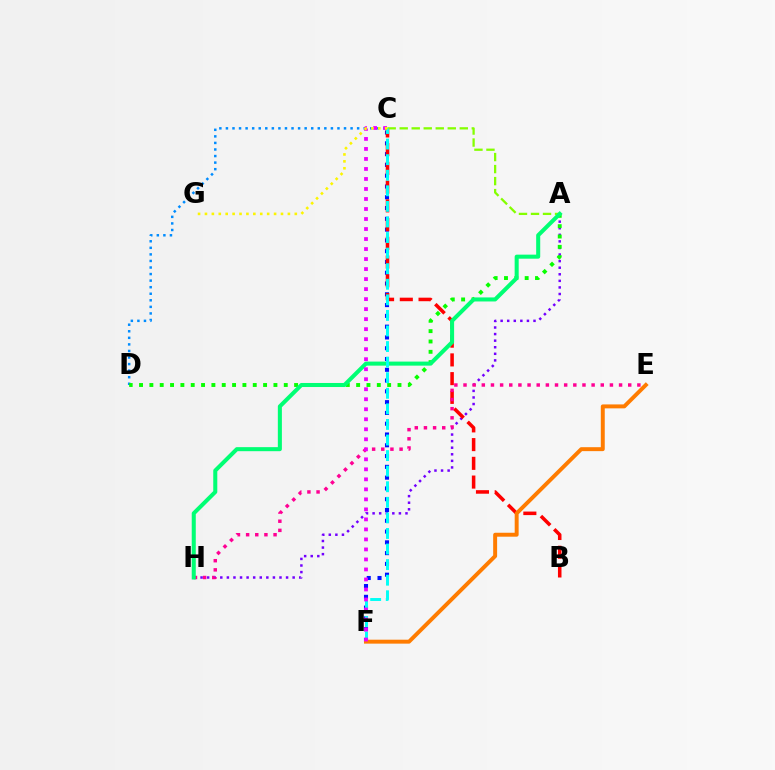{('A', 'H'): [{'color': '#7200ff', 'line_style': 'dotted', 'thickness': 1.79}, {'color': '#00ff74', 'line_style': 'solid', 'thickness': 2.91}], ('C', 'D'): [{'color': '#008cff', 'line_style': 'dotted', 'thickness': 1.78}], ('C', 'F'): [{'color': '#0010ff', 'line_style': 'dotted', 'thickness': 2.93}, {'color': '#00fff6', 'line_style': 'dashed', 'thickness': 2.12}, {'color': '#ee00ff', 'line_style': 'dotted', 'thickness': 2.72}], ('B', 'C'): [{'color': '#ff0000', 'line_style': 'dashed', 'thickness': 2.54}], ('A', 'C'): [{'color': '#84ff00', 'line_style': 'dashed', 'thickness': 1.63}], ('A', 'D'): [{'color': '#08ff00', 'line_style': 'dotted', 'thickness': 2.81}], ('E', 'H'): [{'color': '#ff0094', 'line_style': 'dotted', 'thickness': 2.49}], ('E', 'F'): [{'color': '#ff7c00', 'line_style': 'solid', 'thickness': 2.84}], ('C', 'G'): [{'color': '#fcf500', 'line_style': 'dotted', 'thickness': 1.88}]}